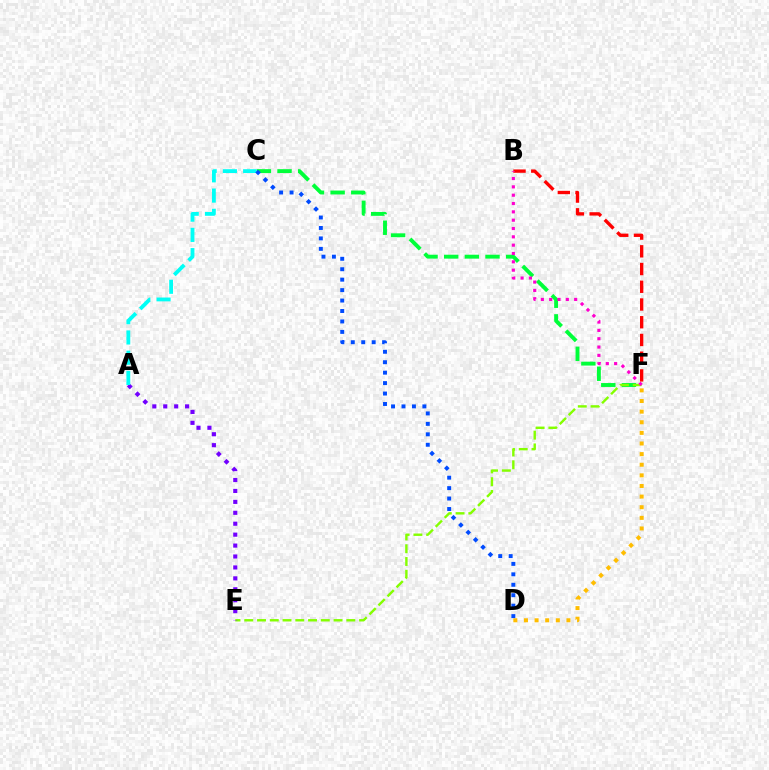{('C', 'F'): [{'color': '#00ff39', 'line_style': 'dashed', 'thickness': 2.81}], ('E', 'F'): [{'color': '#84ff00', 'line_style': 'dashed', 'thickness': 1.73}], ('B', 'F'): [{'color': '#ff0000', 'line_style': 'dashed', 'thickness': 2.41}, {'color': '#ff00cf', 'line_style': 'dotted', 'thickness': 2.26}], ('D', 'F'): [{'color': '#ffbd00', 'line_style': 'dotted', 'thickness': 2.89}], ('A', 'E'): [{'color': '#7200ff', 'line_style': 'dotted', 'thickness': 2.97}], ('A', 'C'): [{'color': '#00fff6', 'line_style': 'dashed', 'thickness': 2.75}], ('C', 'D'): [{'color': '#004bff', 'line_style': 'dotted', 'thickness': 2.84}]}